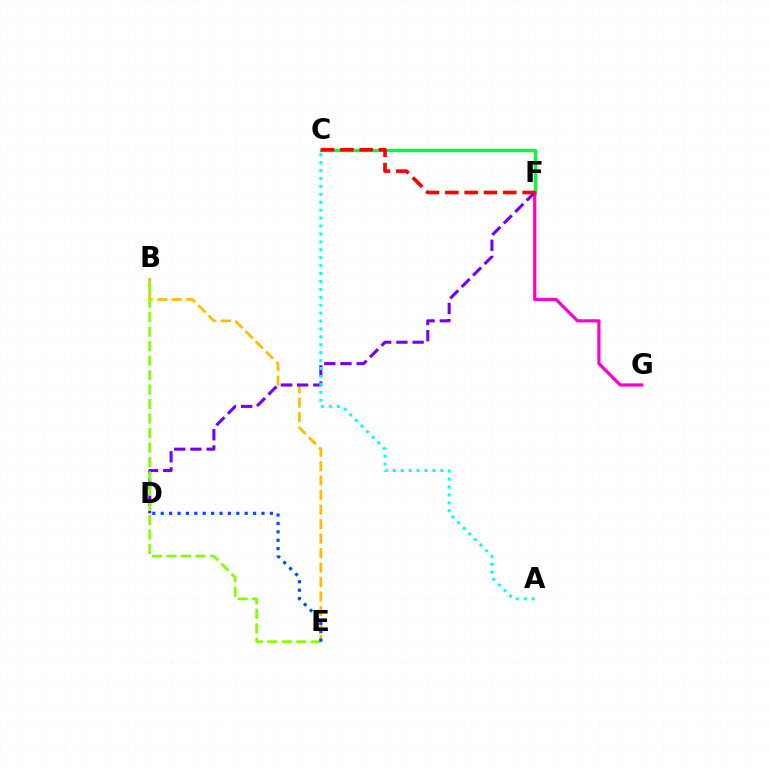{('B', 'E'): [{'color': '#ffbd00', 'line_style': 'dashed', 'thickness': 1.97}, {'color': '#84ff00', 'line_style': 'dashed', 'thickness': 1.97}], ('C', 'F'): [{'color': '#00ff39', 'line_style': 'solid', 'thickness': 2.44}, {'color': '#ff0000', 'line_style': 'dashed', 'thickness': 2.62}], ('F', 'G'): [{'color': '#ff00cf', 'line_style': 'solid', 'thickness': 2.3}], ('D', 'F'): [{'color': '#7200ff', 'line_style': 'dashed', 'thickness': 2.2}], ('A', 'C'): [{'color': '#00fff6', 'line_style': 'dotted', 'thickness': 2.15}], ('D', 'E'): [{'color': '#004bff', 'line_style': 'dotted', 'thickness': 2.28}]}